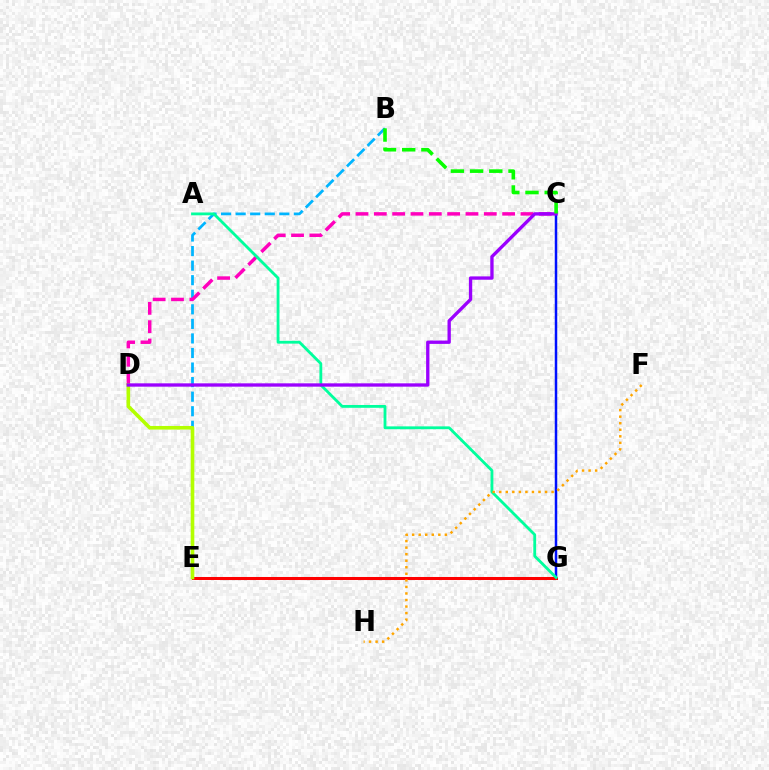{('C', 'G'): [{'color': '#0010ff', 'line_style': 'solid', 'thickness': 1.79}], ('B', 'E'): [{'color': '#00b5ff', 'line_style': 'dashed', 'thickness': 1.98}], ('C', 'D'): [{'color': '#ff00bd', 'line_style': 'dashed', 'thickness': 2.49}, {'color': '#9b00ff', 'line_style': 'solid', 'thickness': 2.4}], ('E', 'G'): [{'color': '#ff0000', 'line_style': 'solid', 'thickness': 2.18}], ('A', 'G'): [{'color': '#00ff9d', 'line_style': 'solid', 'thickness': 2.03}], ('D', 'E'): [{'color': '#b3ff00', 'line_style': 'solid', 'thickness': 2.62}], ('F', 'H'): [{'color': '#ffa500', 'line_style': 'dotted', 'thickness': 1.78}], ('B', 'C'): [{'color': '#08ff00', 'line_style': 'dashed', 'thickness': 2.61}]}